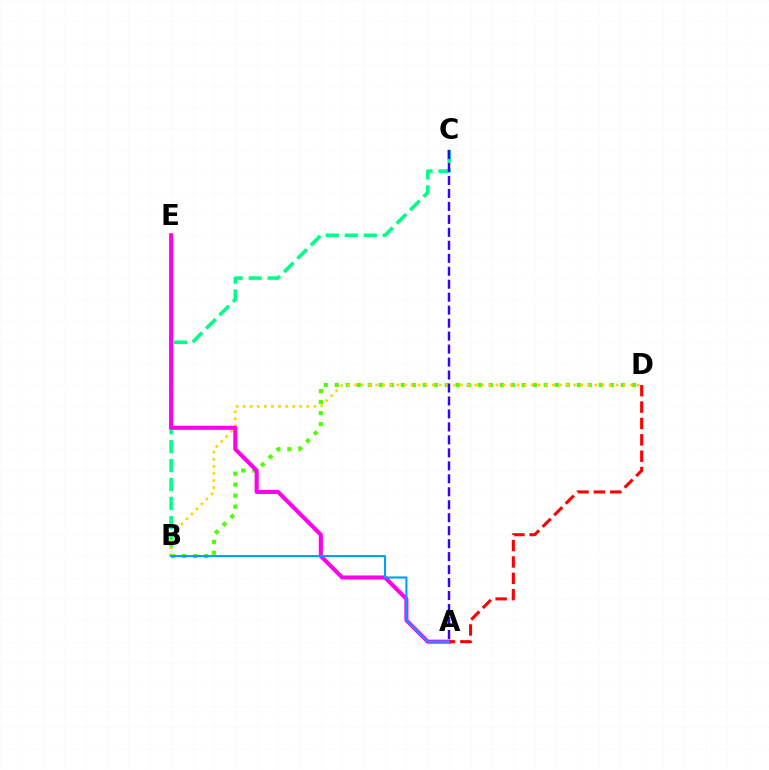{('B', 'D'): [{'color': '#4fff00', 'line_style': 'dotted', 'thickness': 2.99}, {'color': '#ffd500', 'line_style': 'dotted', 'thickness': 1.92}], ('B', 'C'): [{'color': '#00ff86', 'line_style': 'dashed', 'thickness': 2.58}], ('A', 'E'): [{'color': '#ff00ed', 'line_style': 'solid', 'thickness': 2.93}], ('A', 'D'): [{'color': '#ff0000', 'line_style': 'dashed', 'thickness': 2.22}], ('A', 'B'): [{'color': '#009eff', 'line_style': 'solid', 'thickness': 1.53}], ('A', 'C'): [{'color': '#3700ff', 'line_style': 'dashed', 'thickness': 1.76}]}